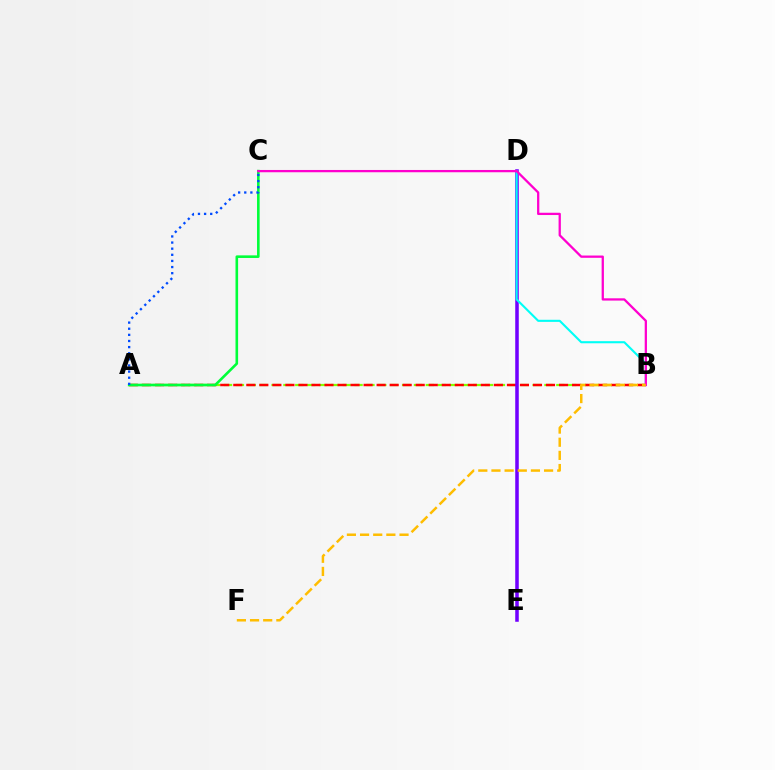{('A', 'B'): [{'color': '#84ff00', 'line_style': 'dashed', 'thickness': 1.61}, {'color': '#ff0000', 'line_style': 'dashed', 'thickness': 1.77}], ('A', 'C'): [{'color': '#00ff39', 'line_style': 'solid', 'thickness': 1.88}, {'color': '#004bff', 'line_style': 'dotted', 'thickness': 1.66}], ('D', 'E'): [{'color': '#7200ff', 'line_style': 'solid', 'thickness': 2.55}], ('B', 'D'): [{'color': '#00fff6', 'line_style': 'solid', 'thickness': 1.51}], ('B', 'C'): [{'color': '#ff00cf', 'line_style': 'solid', 'thickness': 1.64}], ('B', 'F'): [{'color': '#ffbd00', 'line_style': 'dashed', 'thickness': 1.79}]}